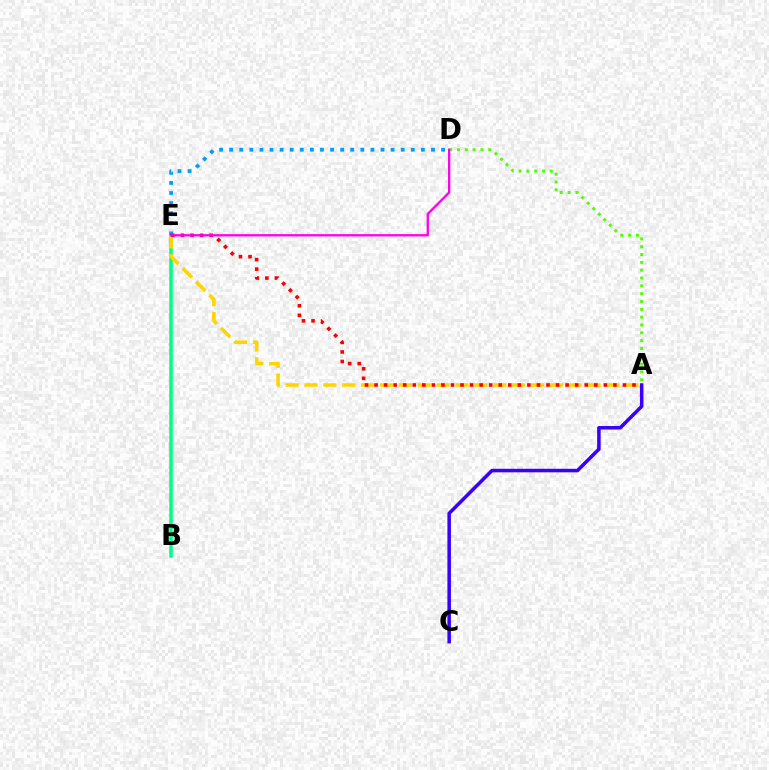{('B', 'E'): [{'color': '#00ff86', 'line_style': 'solid', 'thickness': 2.53}], ('A', 'C'): [{'color': '#3700ff', 'line_style': 'solid', 'thickness': 2.54}], ('A', 'D'): [{'color': '#4fff00', 'line_style': 'dotted', 'thickness': 2.13}], ('D', 'E'): [{'color': '#009eff', 'line_style': 'dotted', 'thickness': 2.74}, {'color': '#ff00ed', 'line_style': 'solid', 'thickness': 1.66}], ('A', 'E'): [{'color': '#ffd500', 'line_style': 'dashed', 'thickness': 2.56}, {'color': '#ff0000', 'line_style': 'dotted', 'thickness': 2.6}]}